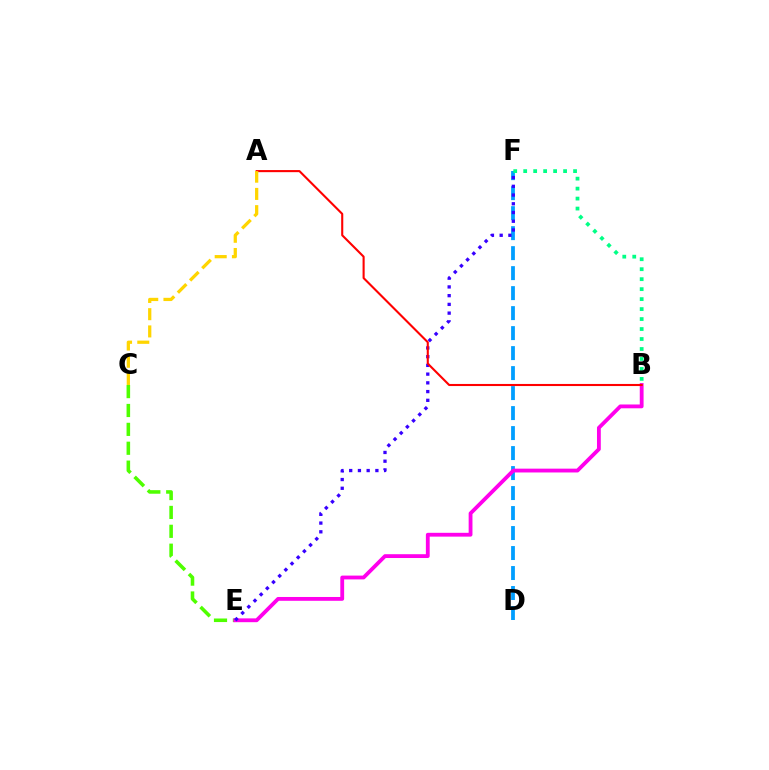{('D', 'F'): [{'color': '#009eff', 'line_style': 'dashed', 'thickness': 2.72}], ('C', 'E'): [{'color': '#4fff00', 'line_style': 'dashed', 'thickness': 2.57}], ('B', 'E'): [{'color': '#ff00ed', 'line_style': 'solid', 'thickness': 2.75}], ('E', 'F'): [{'color': '#3700ff', 'line_style': 'dotted', 'thickness': 2.37}], ('A', 'B'): [{'color': '#ff0000', 'line_style': 'solid', 'thickness': 1.51}], ('B', 'F'): [{'color': '#00ff86', 'line_style': 'dotted', 'thickness': 2.71}], ('A', 'C'): [{'color': '#ffd500', 'line_style': 'dashed', 'thickness': 2.34}]}